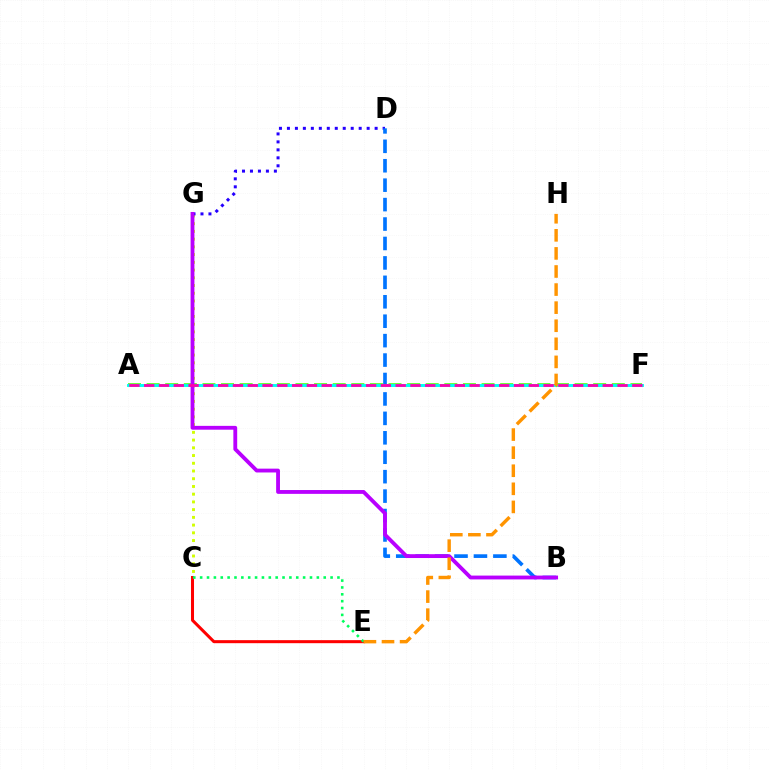{('A', 'F'): [{'color': '#3dff00', 'line_style': 'dashed', 'thickness': 2.53}, {'color': '#00fff6', 'line_style': 'solid', 'thickness': 2.09}, {'color': '#ff00ac', 'line_style': 'dashed', 'thickness': 2.01}], ('C', 'G'): [{'color': '#d1ff00', 'line_style': 'dotted', 'thickness': 2.1}], ('D', 'G'): [{'color': '#2500ff', 'line_style': 'dotted', 'thickness': 2.17}], ('B', 'D'): [{'color': '#0074ff', 'line_style': 'dashed', 'thickness': 2.64}], ('B', 'G'): [{'color': '#b900ff', 'line_style': 'solid', 'thickness': 2.76}], ('C', 'E'): [{'color': '#ff0000', 'line_style': 'solid', 'thickness': 2.18}, {'color': '#00ff5c', 'line_style': 'dotted', 'thickness': 1.87}], ('E', 'H'): [{'color': '#ff9400', 'line_style': 'dashed', 'thickness': 2.46}]}